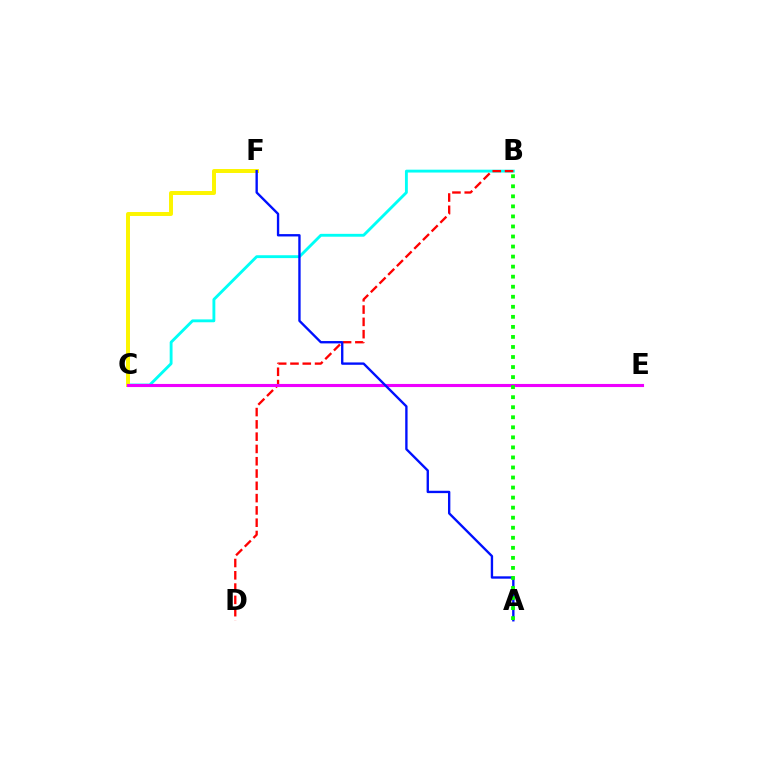{('B', 'C'): [{'color': '#00fff6', 'line_style': 'solid', 'thickness': 2.06}], ('C', 'F'): [{'color': '#fcf500', 'line_style': 'solid', 'thickness': 2.86}], ('B', 'D'): [{'color': '#ff0000', 'line_style': 'dashed', 'thickness': 1.67}], ('C', 'E'): [{'color': '#ee00ff', 'line_style': 'solid', 'thickness': 2.24}], ('A', 'F'): [{'color': '#0010ff', 'line_style': 'solid', 'thickness': 1.7}], ('A', 'B'): [{'color': '#08ff00', 'line_style': 'dotted', 'thickness': 2.73}]}